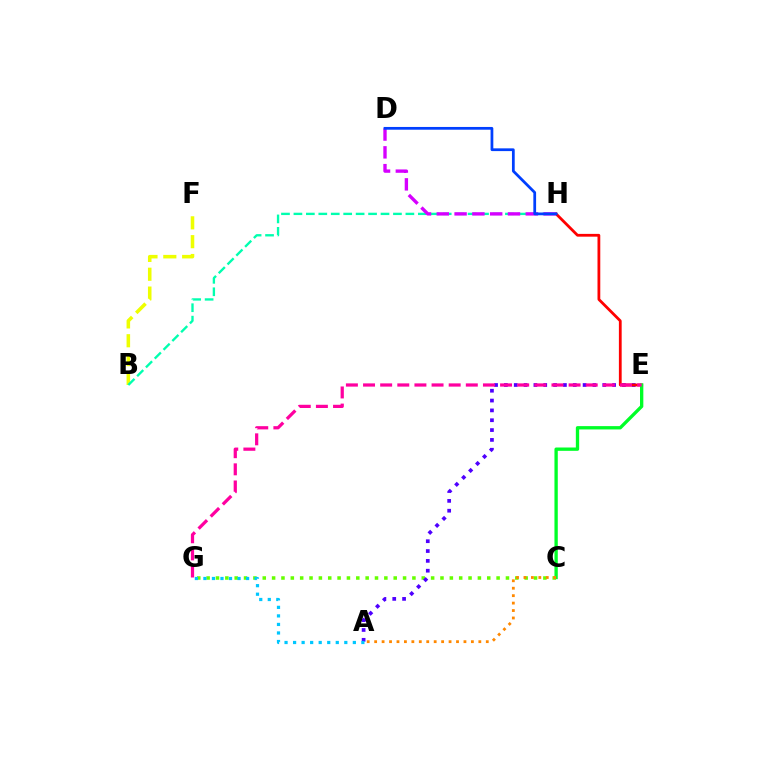{('C', 'G'): [{'color': '#66ff00', 'line_style': 'dotted', 'thickness': 2.54}], ('A', 'E'): [{'color': '#4f00ff', 'line_style': 'dotted', 'thickness': 2.67}], ('B', 'F'): [{'color': '#eeff00', 'line_style': 'dashed', 'thickness': 2.56}], ('E', 'H'): [{'color': '#ff0000', 'line_style': 'solid', 'thickness': 2.0}], ('B', 'H'): [{'color': '#00ffaf', 'line_style': 'dashed', 'thickness': 1.69}], ('D', 'H'): [{'color': '#d600ff', 'line_style': 'dashed', 'thickness': 2.42}, {'color': '#003fff', 'line_style': 'solid', 'thickness': 1.98}], ('C', 'E'): [{'color': '#00ff27', 'line_style': 'solid', 'thickness': 2.4}], ('E', 'G'): [{'color': '#ff00a0', 'line_style': 'dashed', 'thickness': 2.33}], ('A', 'C'): [{'color': '#ff8800', 'line_style': 'dotted', 'thickness': 2.02}], ('A', 'G'): [{'color': '#00c7ff', 'line_style': 'dotted', 'thickness': 2.32}]}